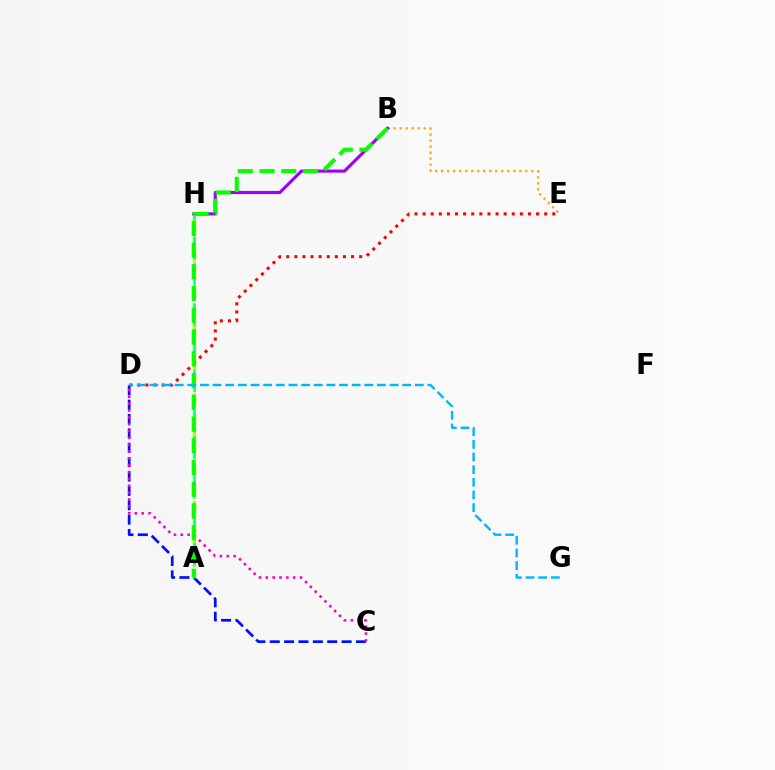{('A', 'H'): [{'color': '#b3ff00', 'line_style': 'dashed', 'thickness': 2.43}, {'color': '#00ff9d', 'line_style': 'dashed', 'thickness': 1.81}], ('C', 'D'): [{'color': '#0010ff', 'line_style': 'dashed', 'thickness': 1.95}, {'color': '#ff00bd', 'line_style': 'dotted', 'thickness': 1.86}], ('B', 'E'): [{'color': '#ffa500', 'line_style': 'dotted', 'thickness': 1.63}], ('B', 'H'): [{'color': '#9b00ff', 'line_style': 'solid', 'thickness': 2.25}], ('D', 'E'): [{'color': '#ff0000', 'line_style': 'dotted', 'thickness': 2.2}], ('A', 'B'): [{'color': '#08ff00', 'line_style': 'dashed', 'thickness': 2.95}], ('D', 'G'): [{'color': '#00b5ff', 'line_style': 'dashed', 'thickness': 1.72}]}